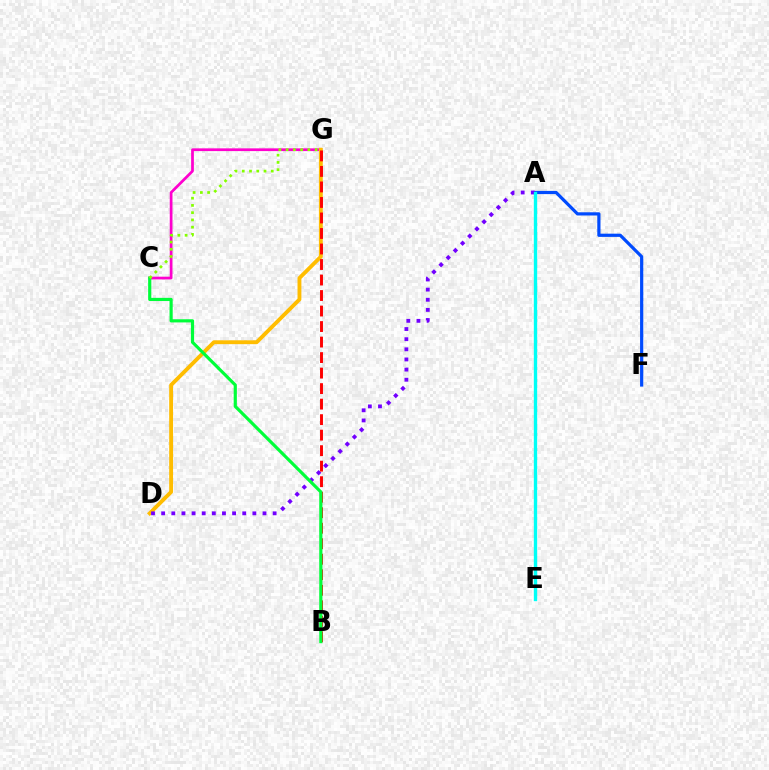{('C', 'G'): [{'color': '#ff00cf', 'line_style': 'solid', 'thickness': 1.97}, {'color': '#84ff00', 'line_style': 'dotted', 'thickness': 1.97}], ('A', 'F'): [{'color': '#004bff', 'line_style': 'solid', 'thickness': 2.31}], ('D', 'G'): [{'color': '#ffbd00', 'line_style': 'solid', 'thickness': 2.78}], ('A', 'D'): [{'color': '#7200ff', 'line_style': 'dotted', 'thickness': 2.75}], ('A', 'E'): [{'color': '#00fff6', 'line_style': 'solid', 'thickness': 2.41}], ('B', 'G'): [{'color': '#ff0000', 'line_style': 'dashed', 'thickness': 2.11}], ('B', 'C'): [{'color': '#00ff39', 'line_style': 'solid', 'thickness': 2.28}]}